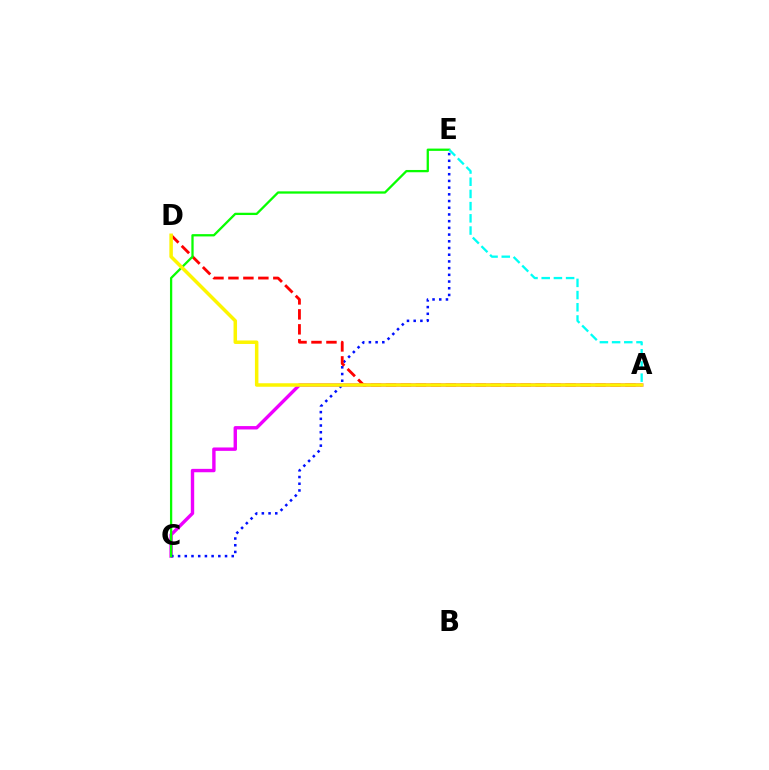{('A', 'C'): [{'color': '#ee00ff', 'line_style': 'solid', 'thickness': 2.44}], ('C', 'E'): [{'color': '#0010ff', 'line_style': 'dotted', 'thickness': 1.82}, {'color': '#08ff00', 'line_style': 'solid', 'thickness': 1.65}], ('A', 'D'): [{'color': '#ff0000', 'line_style': 'dashed', 'thickness': 2.03}, {'color': '#fcf500', 'line_style': 'solid', 'thickness': 2.52}], ('A', 'E'): [{'color': '#00fff6', 'line_style': 'dashed', 'thickness': 1.66}]}